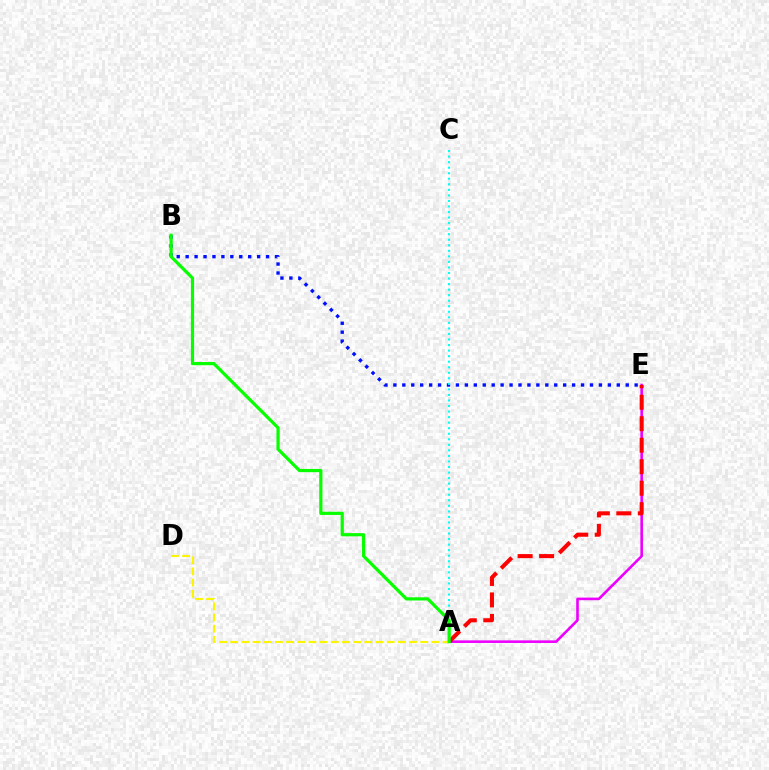{('A', 'E'): [{'color': '#ee00ff', 'line_style': 'solid', 'thickness': 1.88}, {'color': '#ff0000', 'line_style': 'dashed', 'thickness': 2.92}], ('B', 'E'): [{'color': '#0010ff', 'line_style': 'dotted', 'thickness': 2.43}], ('A', 'C'): [{'color': '#00fff6', 'line_style': 'dotted', 'thickness': 1.51}], ('A', 'D'): [{'color': '#fcf500', 'line_style': 'dashed', 'thickness': 1.52}], ('A', 'B'): [{'color': '#08ff00', 'line_style': 'solid', 'thickness': 2.31}]}